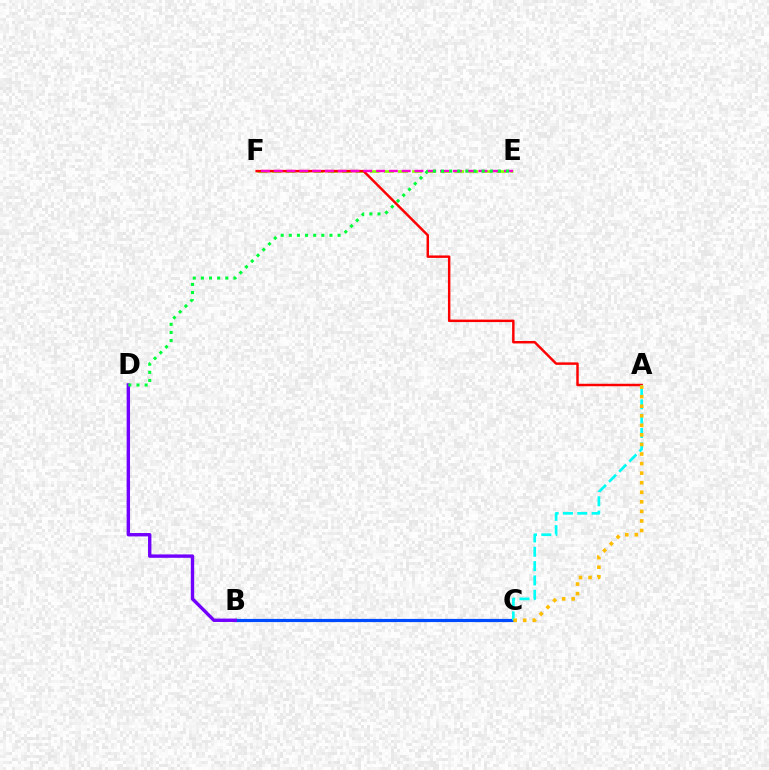{('E', 'F'): [{'color': '#84ff00', 'line_style': 'dashed', 'thickness': 1.91}, {'color': '#ff00cf', 'line_style': 'dashed', 'thickness': 1.74}], ('B', 'C'): [{'color': '#004bff', 'line_style': 'solid', 'thickness': 2.3}], ('A', 'F'): [{'color': '#ff0000', 'line_style': 'solid', 'thickness': 1.77}], ('A', 'C'): [{'color': '#00fff6', 'line_style': 'dashed', 'thickness': 1.95}, {'color': '#ffbd00', 'line_style': 'dotted', 'thickness': 2.6}], ('B', 'D'): [{'color': '#7200ff', 'line_style': 'solid', 'thickness': 2.44}], ('D', 'E'): [{'color': '#00ff39', 'line_style': 'dotted', 'thickness': 2.21}]}